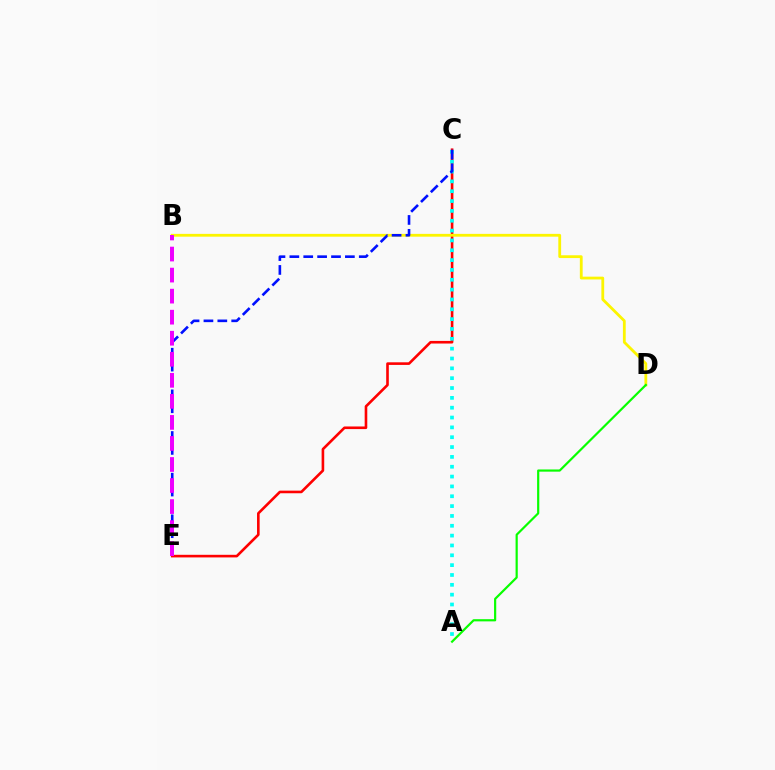{('C', 'E'): [{'color': '#ff0000', 'line_style': 'solid', 'thickness': 1.88}, {'color': '#0010ff', 'line_style': 'dashed', 'thickness': 1.89}], ('A', 'C'): [{'color': '#00fff6', 'line_style': 'dotted', 'thickness': 2.67}], ('B', 'D'): [{'color': '#fcf500', 'line_style': 'solid', 'thickness': 2.02}], ('A', 'D'): [{'color': '#08ff00', 'line_style': 'solid', 'thickness': 1.58}], ('B', 'E'): [{'color': '#ee00ff', 'line_style': 'dashed', 'thickness': 2.86}]}